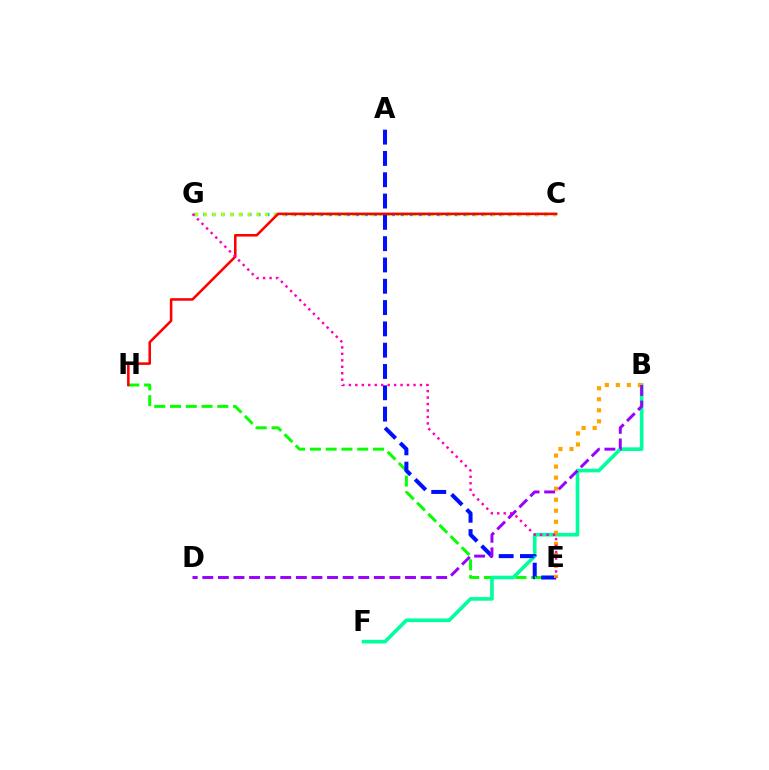{('C', 'G'): [{'color': '#00b5ff', 'line_style': 'dotted', 'thickness': 2.44}, {'color': '#b3ff00', 'line_style': 'dotted', 'thickness': 2.37}], ('E', 'H'): [{'color': '#08ff00', 'line_style': 'dashed', 'thickness': 2.14}], ('B', 'F'): [{'color': '#00ff9d', 'line_style': 'solid', 'thickness': 2.63}], ('A', 'E'): [{'color': '#0010ff', 'line_style': 'dashed', 'thickness': 2.89}], ('C', 'H'): [{'color': '#ff0000', 'line_style': 'solid', 'thickness': 1.84}], ('B', 'E'): [{'color': '#ffa500', 'line_style': 'dotted', 'thickness': 3.0}], ('E', 'G'): [{'color': '#ff00bd', 'line_style': 'dotted', 'thickness': 1.76}], ('B', 'D'): [{'color': '#9b00ff', 'line_style': 'dashed', 'thickness': 2.12}]}